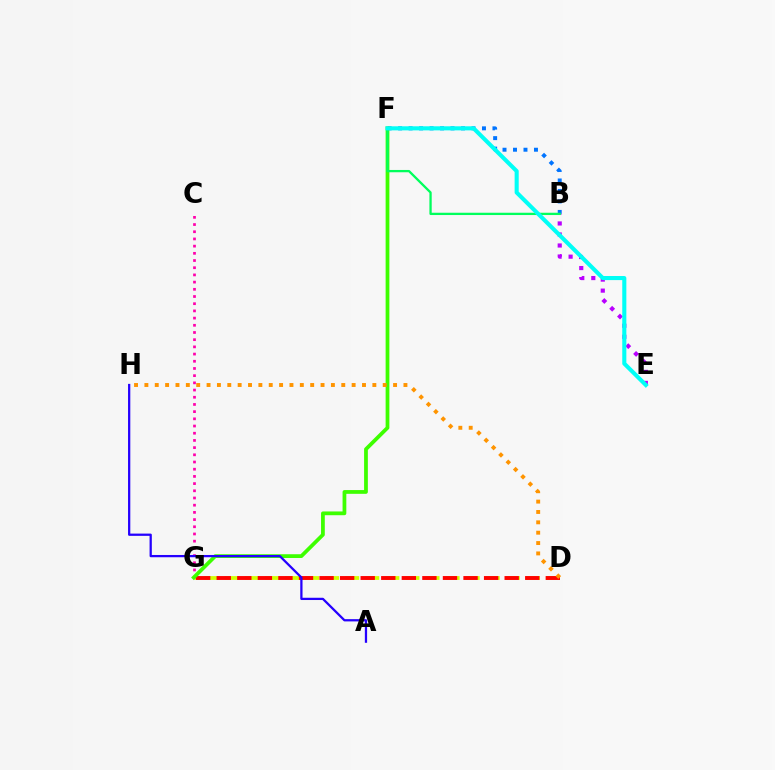{('D', 'G'): [{'color': '#d1ff00', 'line_style': 'dashed', 'thickness': 2.73}, {'color': '#ff0000', 'line_style': 'dashed', 'thickness': 2.79}], ('C', 'G'): [{'color': '#ff00ac', 'line_style': 'dotted', 'thickness': 1.96}], ('B', 'F'): [{'color': '#0074ff', 'line_style': 'dotted', 'thickness': 2.85}, {'color': '#00ff5c', 'line_style': 'solid', 'thickness': 1.65}], ('B', 'E'): [{'color': '#b900ff', 'line_style': 'dotted', 'thickness': 2.99}], ('F', 'G'): [{'color': '#3dff00', 'line_style': 'solid', 'thickness': 2.71}], ('D', 'H'): [{'color': '#ff9400', 'line_style': 'dotted', 'thickness': 2.82}], ('A', 'H'): [{'color': '#2500ff', 'line_style': 'solid', 'thickness': 1.63}], ('E', 'F'): [{'color': '#00fff6', 'line_style': 'solid', 'thickness': 2.94}]}